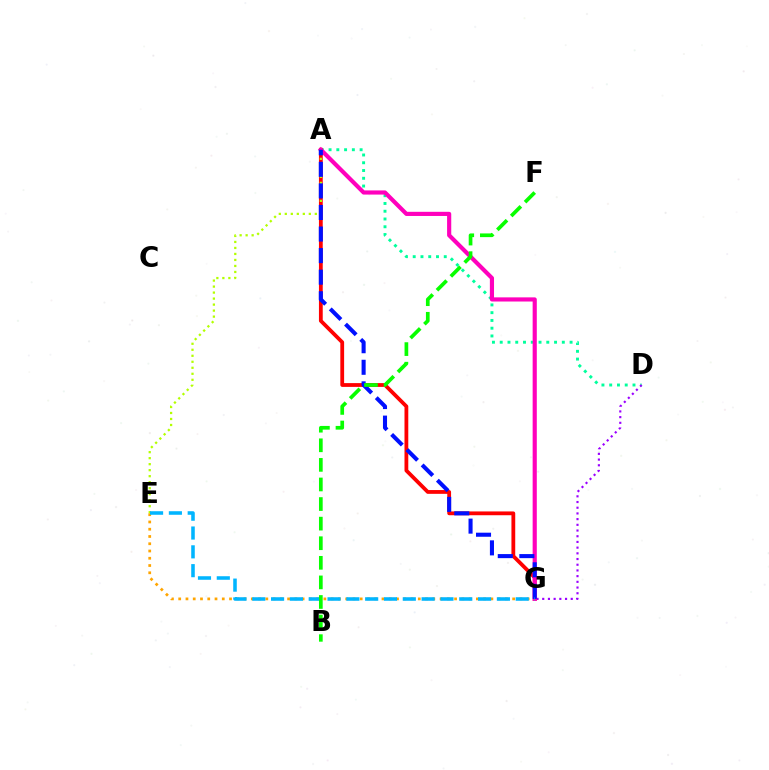{('A', 'D'): [{'color': '#00ff9d', 'line_style': 'dotted', 'thickness': 2.11}], ('D', 'G'): [{'color': '#9b00ff', 'line_style': 'dotted', 'thickness': 1.55}], ('A', 'G'): [{'color': '#ff0000', 'line_style': 'solid', 'thickness': 2.73}, {'color': '#ff00bd', 'line_style': 'solid', 'thickness': 2.99}, {'color': '#0010ff', 'line_style': 'dashed', 'thickness': 2.93}], ('A', 'E'): [{'color': '#b3ff00', 'line_style': 'dotted', 'thickness': 1.63}], ('E', 'G'): [{'color': '#ffa500', 'line_style': 'dotted', 'thickness': 1.97}, {'color': '#00b5ff', 'line_style': 'dashed', 'thickness': 2.56}], ('B', 'F'): [{'color': '#08ff00', 'line_style': 'dashed', 'thickness': 2.66}]}